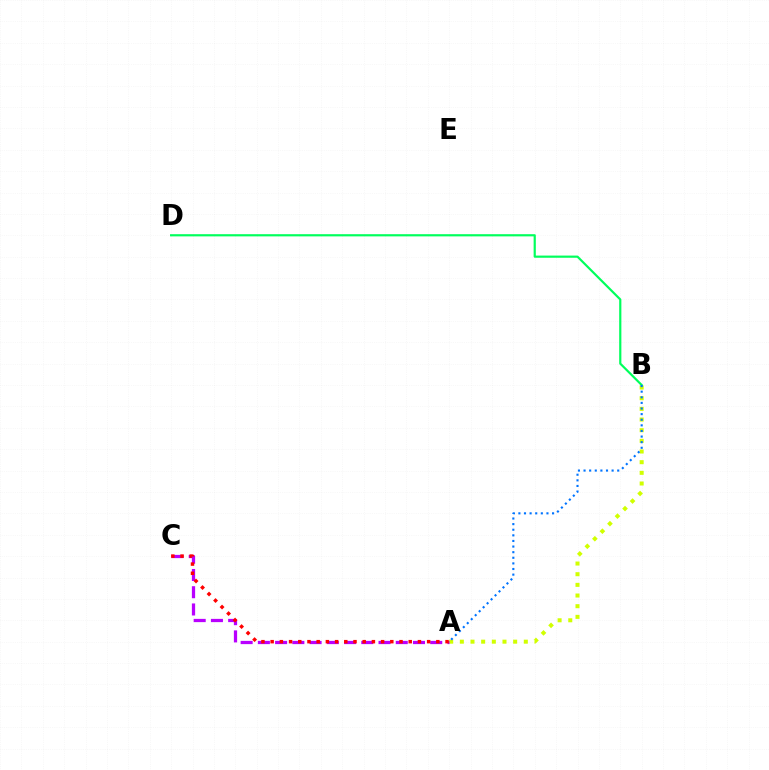{('A', 'B'): [{'color': '#d1ff00', 'line_style': 'dotted', 'thickness': 2.9}, {'color': '#0074ff', 'line_style': 'dotted', 'thickness': 1.52}], ('A', 'C'): [{'color': '#b900ff', 'line_style': 'dashed', 'thickness': 2.34}, {'color': '#ff0000', 'line_style': 'dotted', 'thickness': 2.5}], ('B', 'D'): [{'color': '#00ff5c', 'line_style': 'solid', 'thickness': 1.57}]}